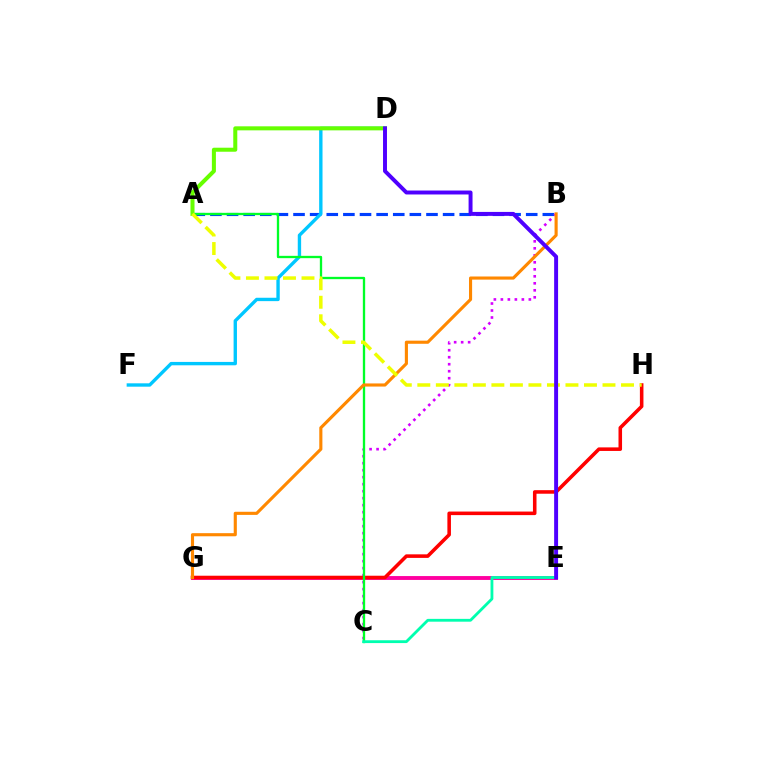{('E', 'G'): [{'color': '#ff00a0', 'line_style': 'solid', 'thickness': 2.79}], ('A', 'B'): [{'color': '#003fff', 'line_style': 'dashed', 'thickness': 2.26}], ('D', 'F'): [{'color': '#00c7ff', 'line_style': 'solid', 'thickness': 2.43}], ('B', 'C'): [{'color': '#d600ff', 'line_style': 'dotted', 'thickness': 1.9}], ('G', 'H'): [{'color': '#ff0000', 'line_style': 'solid', 'thickness': 2.56}], ('A', 'C'): [{'color': '#00ff27', 'line_style': 'solid', 'thickness': 1.67}], ('C', 'E'): [{'color': '#00ffaf', 'line_style': 'solid', 'thickness': 2.03}], ('A', 'D'): [{'color': '#66ff00', 'line_style': 'solid', 'thickness': 2.9}], ('B', 'G'): [{'color': '#ff8800', 'line_style': 'solid', 'thickness': 2.25}], ('A', 'H'): [{'color': '#eeff00', 'line_style': 'dashed', 'thickness': 2.52}], ('D', 'E'): [{'color': '#4f00ff', 'line_style': 'solid', 'thickness': 2.84}]}